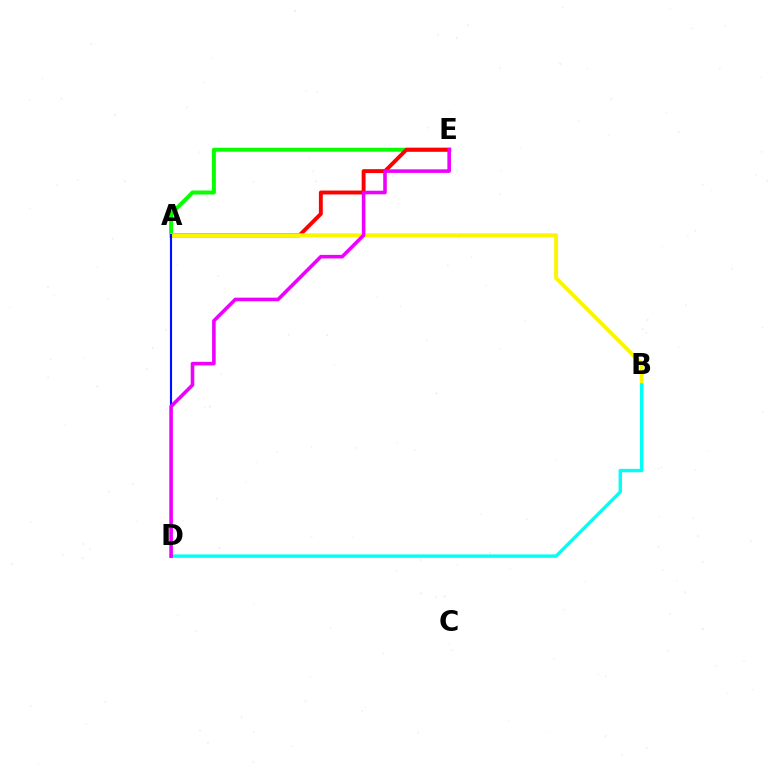{('A', 'E'): [{'color': '#08ff00', 'line_style': 'solid', 'thickness': 2.87}, {'color': '#ff0000', 'line_style': 'solid', 'thickness': 2.81}], ('A', 'B'): [{'color': '#fcf500', 'line_style': 'solid', 'thickness': 2.82}], ('A', 'D'): [{'color': '#0010ff', 'line_style': 'solid', 'thickness': 1.53}], ('B', 'D'): [{'color': '#00fff6', 'line_style': 'solid', 'thickness': 2.43}], ('D', 'E'): [{'color': '#ee00ff', 'line_style': 'solid', 'thickness': 2.58}]}